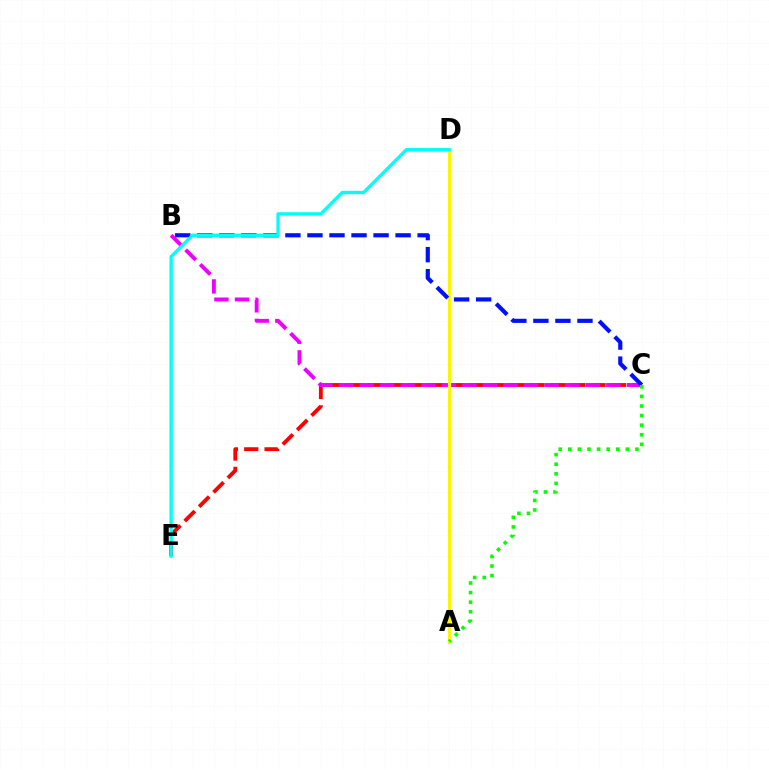{('C', 'E'): [{'color': '#ff0000', 'line_style': 'dashed', 'thickness': 2.76}], ('B', 'C'): [{'color': '#ee00ff', 'line_style': 'dashed', 'thickness': 2.79}, {'color': '#0010ff', 'line_style': 'dashed', 'thickness': 2.99}], ('A', 'D'): [{'color': '#fcf500', 'line_style': 'solid', 'thickness': 2.27}], ('D', 'E'): [{'color': '#00fff6', 'line_style': 'solid', 'thickness': 2.41}], ('A', 'C'): [{'color': '#08ff00', 'line_style': 'dotted', 'thickness': 2.61}]}